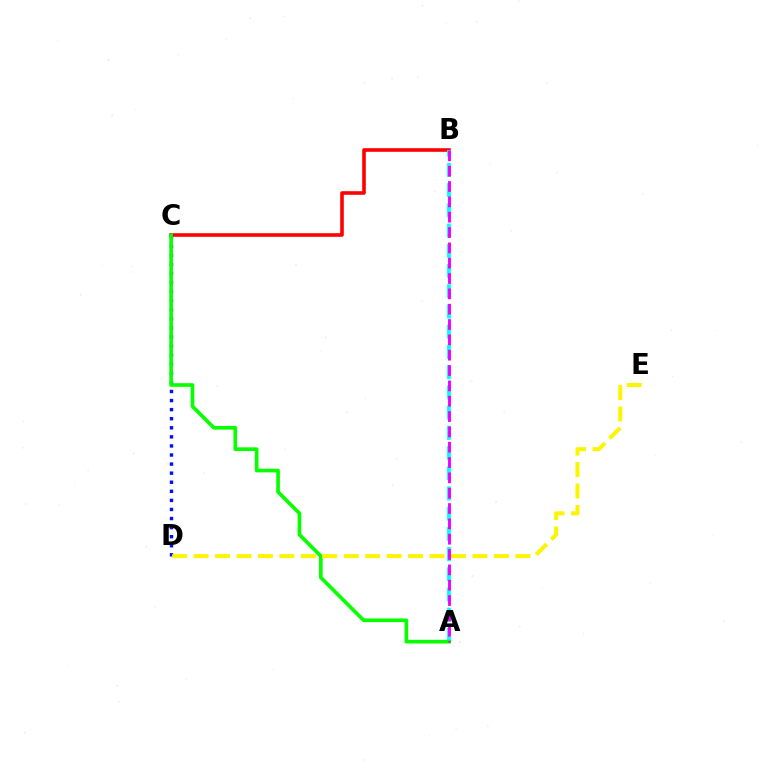{('B', 'C'): [{'color': '#ff0000', 'line_style': 'solid', 'thickness': 2.59}], ('C', 'D'): [{'color': '#0010ff', 'line_style': 'dotted', 'thickness': 2.47}], ('A', 'B'): [{'color': '#00fff6', 'line_style': 'dashed', 'thickness': 2.75}, {'color': '#ee00ff', 'line_style': 'dashed', 'thickness': 2.08}], ('A', 'C'): [{'color': '#08ff00', 'line_style': 'solid', 'thickness': 2.64}], ('D', 'E'): [{'color': '#fcf500', 'line_style': 'dashed', 'thickness': 2.91}]}